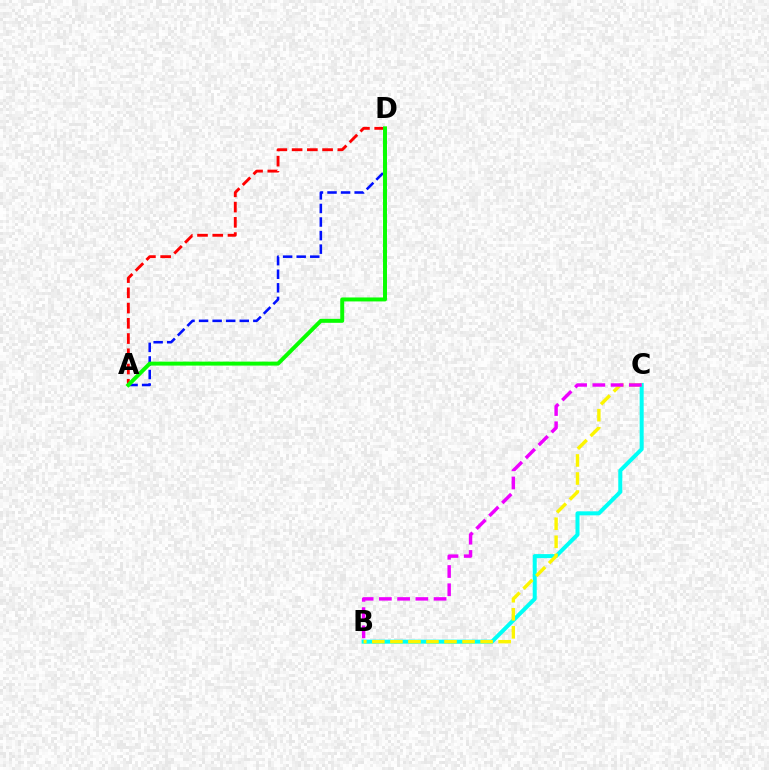{('A', 'D'): [{'color': '#0010ff', 'line_style': 'dashed', 'thickness': 1.84}, {'color': '#ff0000', 'line_style': 'dashed', 'thickness': 2.07}, {'color': '#08ff00', 'line_style': 'solid', 'thickness': 2.85}], ('B', 'C'): [{'color': '#00fff6', 'line_style': 'solid', 'thickness': 2.89}, {'color': '#fcf500', 'line_style': 'dashed', 'thickness': 2.45}, {'color': '#ee00ff', 'line_style': 'dashed', 'thickness': 2.48}]}